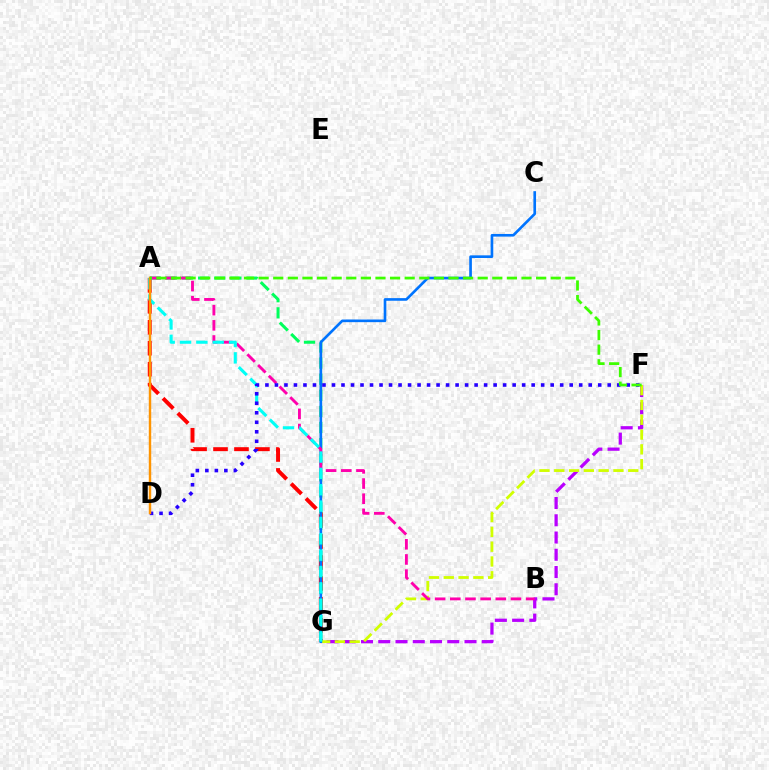{('A', 'G'): [{'color': '#ff0000', 'line_style': 'dashed', 'thickness': 2.85}, {'color': '#00ff5c', 'line_style': 'dashed', 'thickness': 2.19}, {'color': '#00fff6', 'line_style': 'dashed', 'thickness': 2.22}], ('F', 'G'): [{'color': '#b900ff', 'line_style': 'dashed', 'thickness': 2.34}, {'color': '#d1ff00', 'line_style': 'dashed', 'thickness': 2.01}], ('C', 'G'): [{'color': '#0074ff', 'line_style': 'solid', 'thickness': 1.91}], ('A', 'B'): [{'color': '#ff00ac', 'line_style': 'dashed', 'thickness': 2.06}], ('D', 'F'): [{'color': '#2500ff', 'line_style': 'dotted', 'thickness': 2.58}], ('A', 'D'): [{'color': '#ff9400', 'line_style': 'solid', 'thickness': 1.75}], ('A', 'F'): [{'color': '#3dff00', 'line_style': 'dashed', 'thickness': 1.98}]}